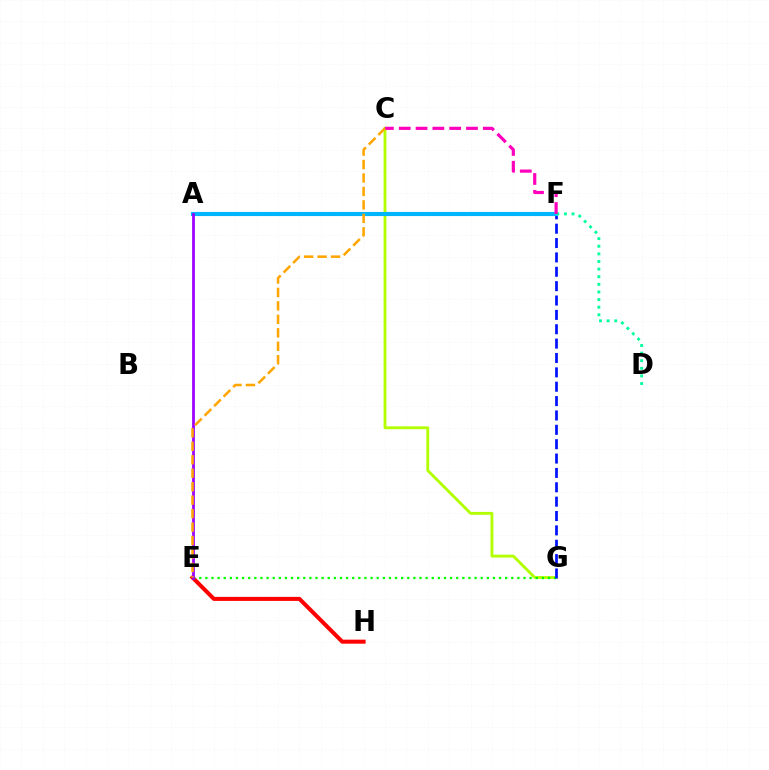{('E', 'H'): [{'color': '#ff0000', 'line_style': 'solid', 'thickness': 2.9}], ('C', 'G'): [{'color': '#b3ff00', 'line_style': 'solid', 'thickness': 2.06}], ('E', 'G'): [{'color': '#08ff00', 'line_style': 'dotted', 'thickness': 1.66}], ('F', 'G'): [{'color': '#0010ff', 'line_style': 'dashed', 'thickness': 1.95}], ('A', 'F'): [{'color': '#00b5ff', 'line_style': 'solid', 'thickness': 2.97}], ('D', 'F'): [{'color': '#00ff9d', 'line_style': 'dotted', 'thickness': 2.07}], ('A', 'E'): [{'color': '#9b00ff', 'line_style': 'solid', 'thickness': 1.98}], ('C', 'F'): [{'color': '#ff00bd', 'line_style': 'dashed', 'thickness': 2.28}], ('C', 'E'): [{'color': '#ffa500', 'line_style': 'dashed', 'thickness': 1.83}]}